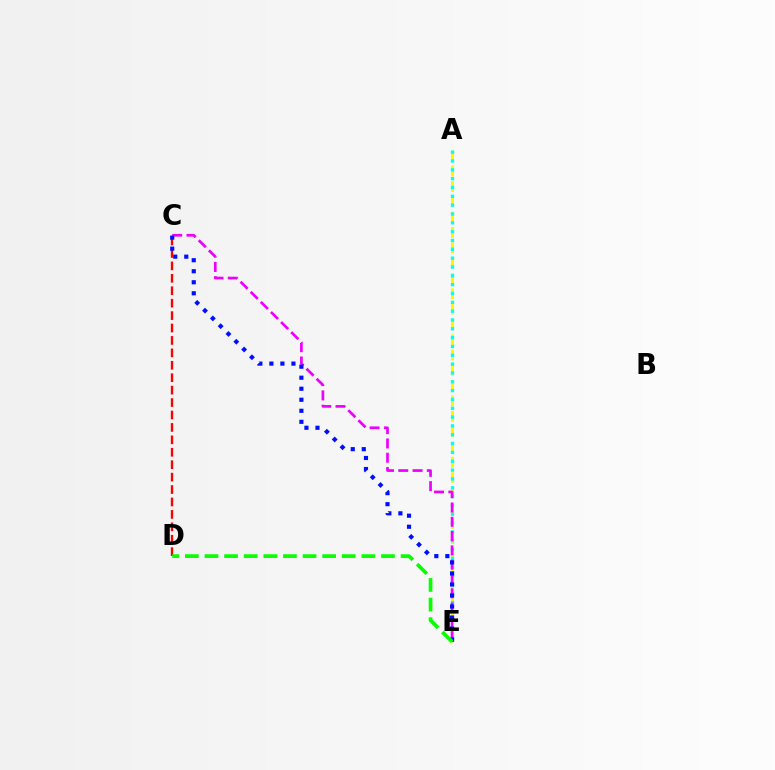{('A', 'E'): [{'color': '#fcf500', 'line_style': 'dashed', 'thickness': 2.08}, {'color': '#00fff6', 'line_style': 'dotted', 'thickness': 2.4}], ('C', 'E'): [{'color': '#ee00ff', 'line_style': 'dashed', 'thickness': 1.94}, {'color': '#0010ff', 'line_style': 'dotted', 'thickness': 3.0}], ('C', 'D'): [{'color': '#ff0000', 'line_style': 'dashed', 'thickness': 1.69}], ('D', 'E'): [{'color': '#08ff00', 'line_style': 'dashed', 'thickness': 2.66}]}